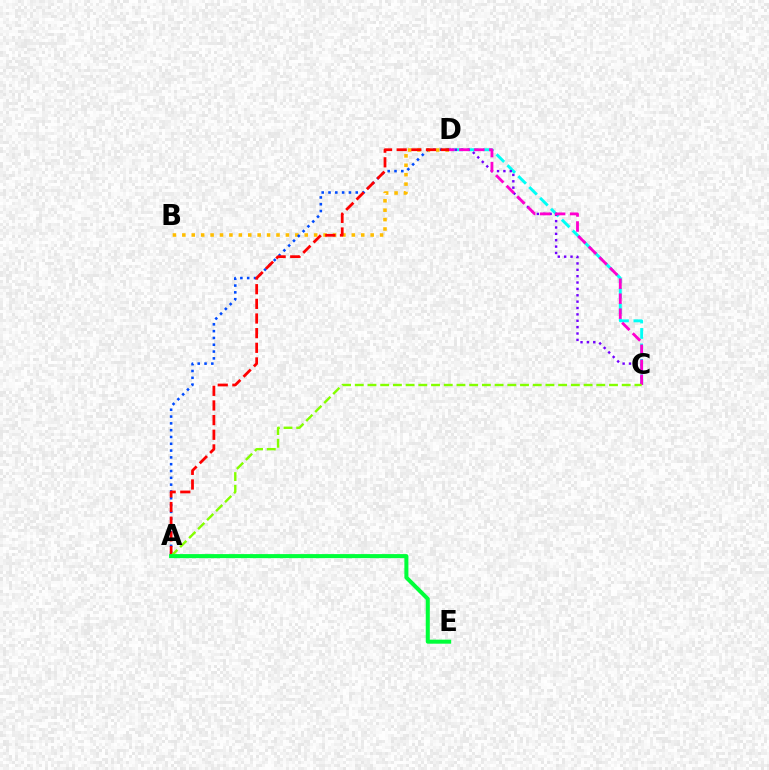{('C', 'D'): [{'color': '#00fff6', 'line_style': 'dashed', 'thickness': 2.09}, {'color': '#7200ff', 'line_style': 'dotted', 'thickness': 1.73}, {'color': '#ff00cf', 'line_style': 'dashed', 'thickness': 2.04}], ('B', 'D'): [{'color': '#ffbd00', 'line_style': 'dotted', 'thickness': 2.56}], ('A', 'D'): [{'color': '#004bff', 'line_style': 'dotted', 'thickness': 1.85}, {'color': '#ff0000', 'line_style': 'dashed', 'thickness': 1.99}], ('A', 'C'): [{'color': '#84ff00', 'line_style': 'dashed', 'thickness': 1.73}], ('A', 'E'): [{'color': '#00ff39', 'line_style': 'solid', 'thickness': 2.91}]}